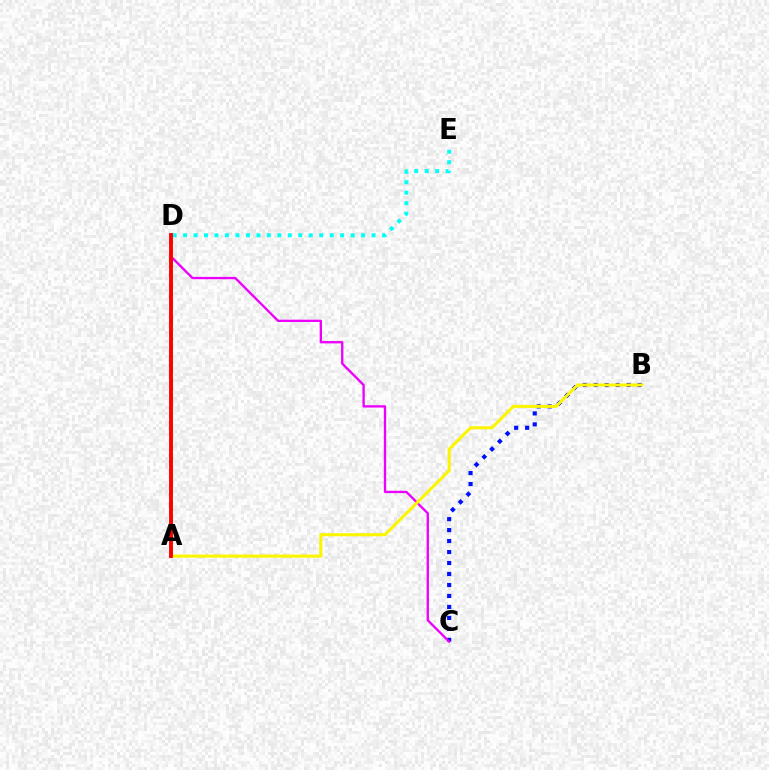{('B', 'C'): [{'color': '#0010ff', 'line_style': 'dotted', 'thickness': 2.98}], ('C', 'D'): [{'color': '#ee00ff', 'line_style': 'solid', 'thickness': 1.68}], ('D', 'E'): [{'color': '#00fff6', 'line_style': 'dotted', 'thickness': 2.85}], ('A', 'D'): [{'color': '#08ff00', 'line_style': 'dashed', 'thickness': 2.08}, {'color': '#ff0000', 'line_style': 'solid', 'thickness': 2.79}], ('A', 'B'): [{'color': '#fcf500', 'line_style': 'solid', 'thickness': 2.21}]}